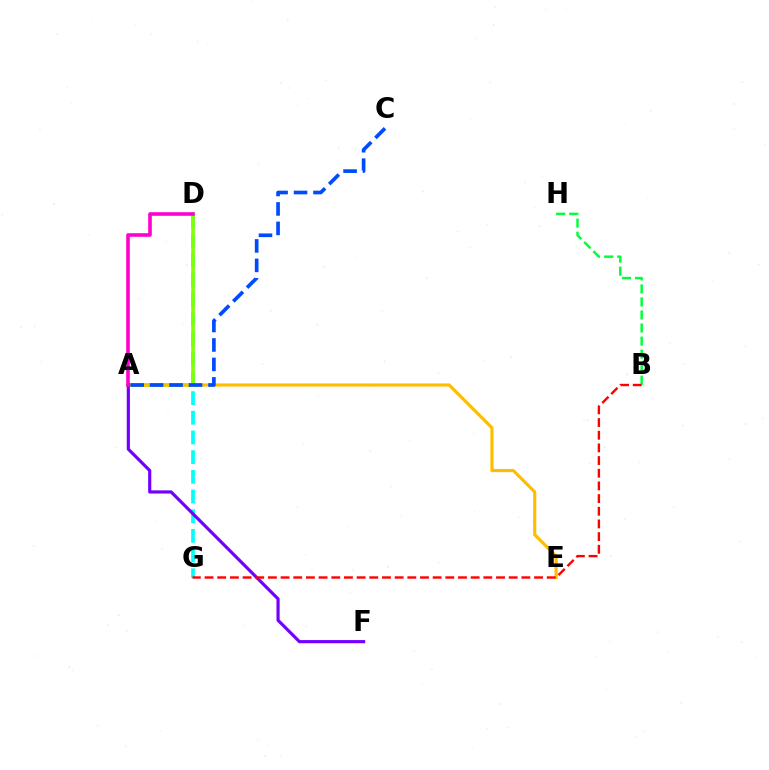{('D', 'G'): [{'color': '#00fff6', 'line_style': 'dashed', 'thickness': 2.67}], ('A', 'D'): [{'color': '#84ff00', 'line_style': 'solid', 'thickness': 2.57}, {'color': '#ff00cf', 'line_style': 'solid', 'thickness': 2.59}], ('A', 'E'): [{'color': '#ffbd00', 'line_style': 'solid', 'thickness': 2.27}], ('A', 'F'): [{'color': '#7200ff', 'line_style': 'solid', 'thickness': 2.28}], ('B', 'H'): [{'color': '#00ff39', 'line_style': 'dashed', 'thickness': 1.77}], ('B', 'G'): [{'color': '#ff0000', 'line_style': 'dashed', 'thickness': 1.72}], ('A', 'C'): [{'color': '#004bff', 'line_style': 'dashed', 'thickness': 2.64}]}